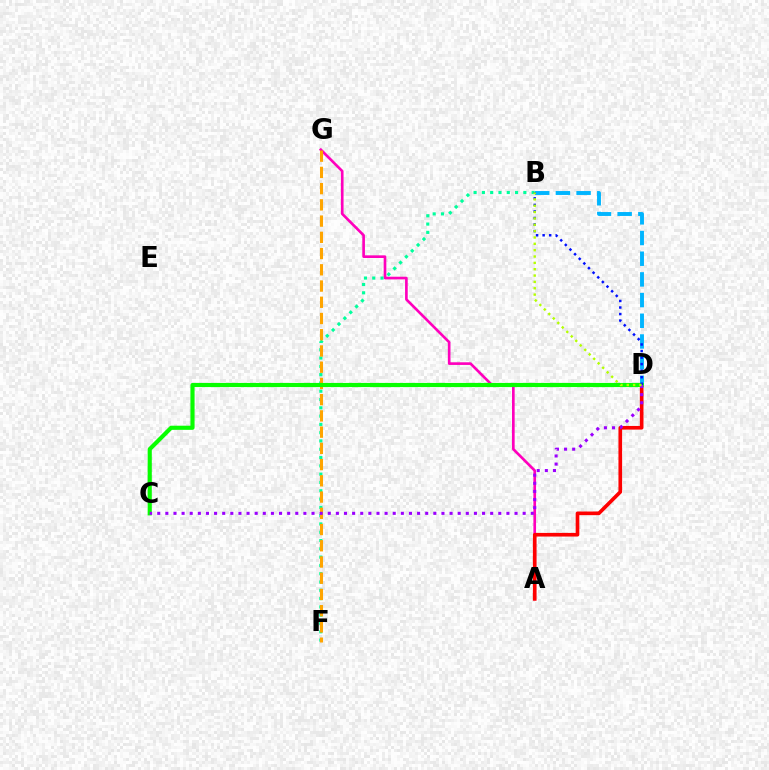{('A', 'G'): [{'color': '#ff00bd', 'line_style': 'solid', 'thickness': 1.91}], ('A', 'D'): [{'color': '#ff0000', 'line_style': 'solid', 'thickness': 2.63}], ('B', 'D'): [{'color': '#00b5ff', 'line_style': 'dashed', 'thickness': 2.81}, {'color': '#0010ff', 'line_style': 'dotted', 'thickness': 1.78}, {'color': '#b3ff00', 'line_style': 'dotted', 'thickness': 1.72}], ('B', 'F'): [{'color': '#00ff9d', 'line_style': 'dotted', 'thickness': 2.25}], ('F', 'G'): [{'color': '#ffa500', 'line_style': 'dashed', 'thickness': 2.21}], ('C', 'D'): [{'color': '#08ff00', 'line_style': 'solid', 'thickness': 2.98}, {'color': '#9b00ff', 'line_style': 'dotted', 'thickness': 2.21}]}